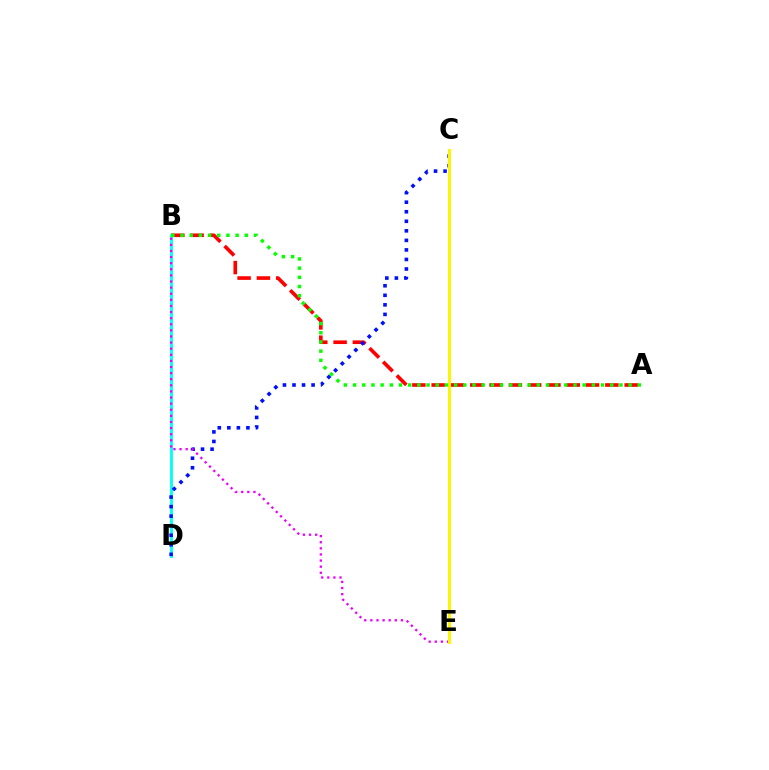{('A', 'B'): [{'color': '#ff0000', 'line_style': 'dashed', 'thickness': 2.62}, {'color': '#08ff00', 'line_style': 'dotted', 'thickness': 2.5}], ('B', 'D'): [{'color': '#00fff6', 'line_style': 'solid', 'thickness': 2.06}], ('C', 'D'): [{'color': '#0010ff', 'line_style': 'dotted', 'thickness': 2.59}], ('B', 'E'): [{'color': '#ee00ff', 'line_style': 'dotted', 'thickness': 1.66}], ('C', 'E'): [{'color': '#fcf500', 'line_style': 'solid', 'thickness': 2.17}]}